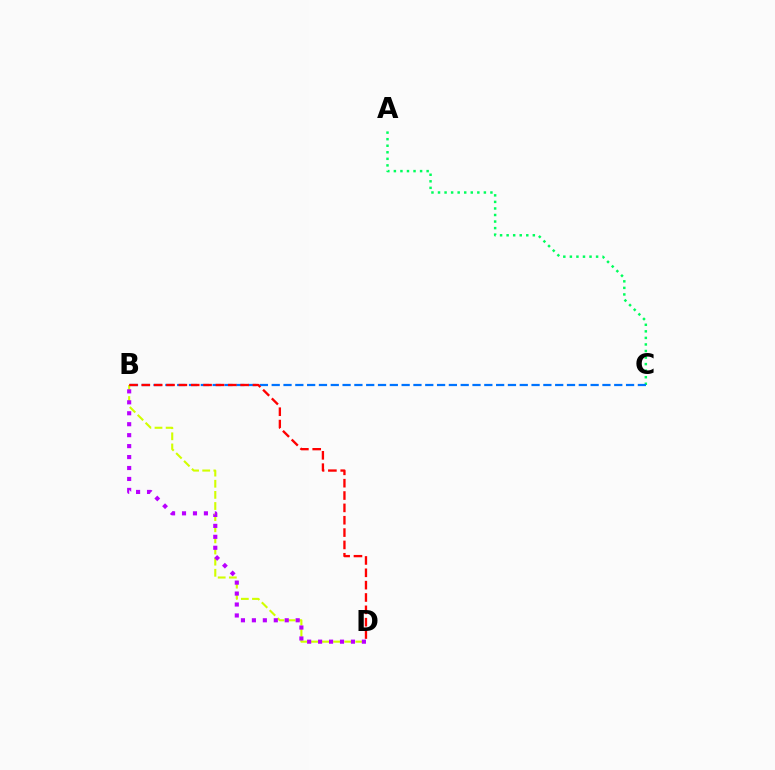{('A', 'C'): [{'color': '#00ff5c', 'line_style': 'dotted', 'thickness': 1.78}], ('B', 'D'): [{'color': '#d1ff00', 'line_style': 'dashed', 'thickness': 1.51}, {'color': '#b900ff', 'line_style': 'dotted', 'thickness': 2.98}, {'color': '#ff0000', 'line_style': 'dashed', 'thickness': 1.68}], ('B', 'C'): [{'color': '#0074ff', 'line_style': 'dashed', 'thickness': 1.6}]}